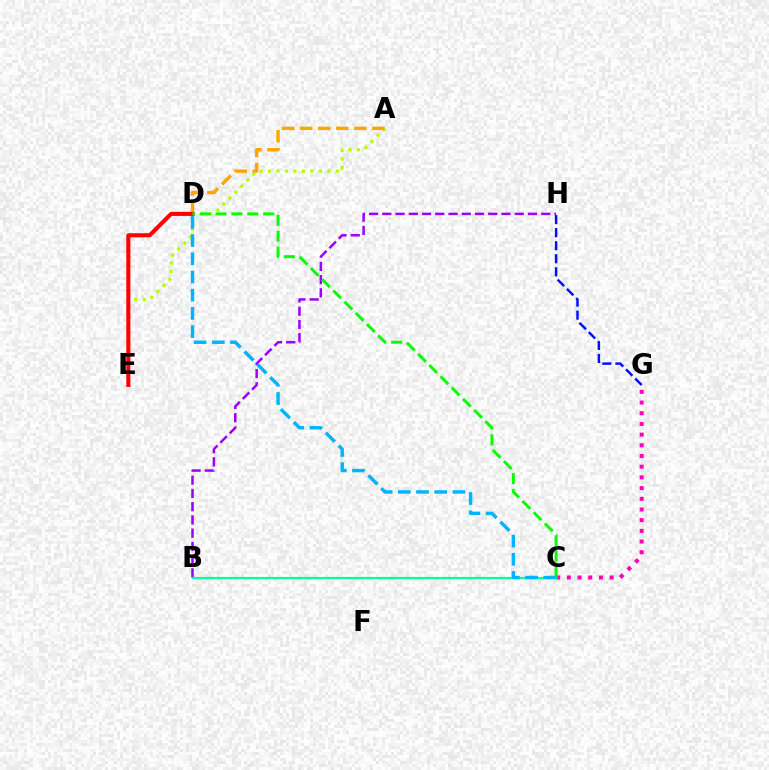{('C', 'G'): [{'color': '#ff00bd', 'line_style': 'dotted', 'thickness': 2.91}], ('A', 'E'): [{'color': '#b3ff00', 'line_style': 'dotted', 'thickness': 2.3}], ('B', 'H'): [{'color': '#9b00ff', 'line_style': 'dashed', 'thickness': 1.8}], ('A', 'D'): [{'color': '#ffa500', 'line_style': 'dashed', 'thickness': 2.45}], ('B', 'C'): [{'color': '#00ff9d', 'line_style': 'solid', 'thickness': 1.57}], ('D', 'E'): [{'color': '#ff0000', 'line_style': 'solid', 'thickness': 2.91}], ('C', 'D'): [{'color': '#08ff00', 'line_style': 'dashed', 'thickness': 2.16}, {'color': '#00b5ff', 'line_style': 'dashed', 'thickness': 2.47}], ('G', 'H'): [{'color': '#0010ff', 'line_style': 'dashed', 'thickness': 1.77}]}